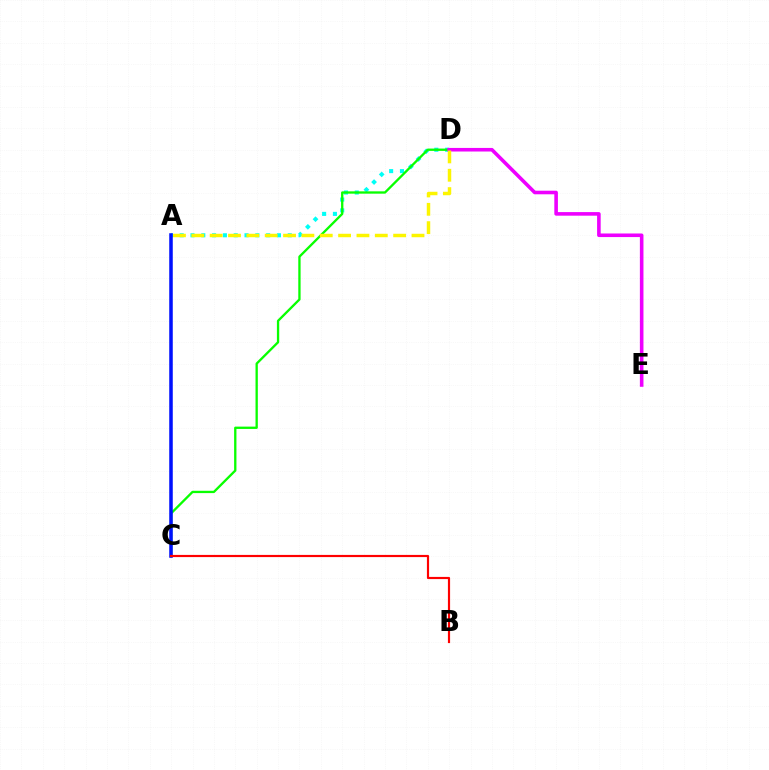{('A', 'D'): [{'color': '#00fff6', 'line_style': 'dotted', 'thickness': 2.94}, {'color': '#fcf500', 'line_style': 'dashed', 'thickness': 2.49}], ('C', 'D'): [{'color': '#08ff00', 'line_style': 'solid', 'thickness': 1.67}], ('A', 'C'): [{'color': '#0010ff', 'line_style': 'solid', 'thickness': 2.54}], ('D', 'E'): [{'color': '#ee00ff', 'line_style': 'solid', 'thickness': 2.58}], ('B', 'C'): [{'color': '#ff0000', 'line_style': 'solid', 'thickness': 1.57}]}